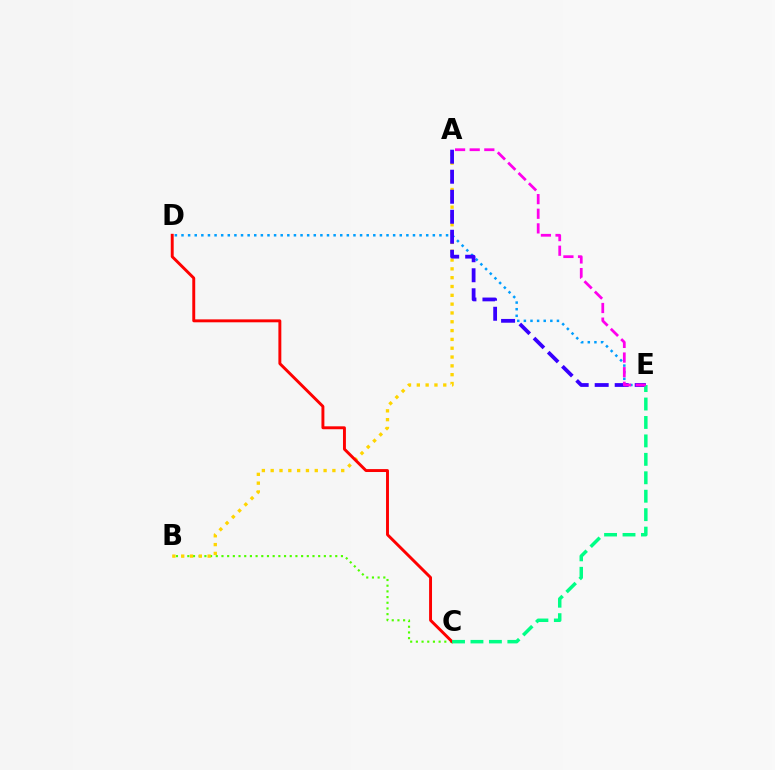{('B', 'C'): [{'color': '#4fff00', 'line_style': 'dotted', 'thickness': 1.55}], ('A', 'B'): [{'color': '#ffd500', 'line_style': 'dotted', 'thickness': 2.4}], ('C', 'D'): [{'color': '#ff0000', 'line_style': 'solid', 'thickness': 2.11}], ('D', 'E'): [{'color': '#009eff', 'line_style': 'dotted', 'thickness': 1.8}], ('A', 'E'): [{'color': '#3700ff', 'line_style': 'dashed', 'thickness': 2.72}, {'color': '#ff00ed', 'line_style': 'dashed', 'thickness': 1.99}], ('C', 'E'): [{'color': '#00ff86', 'line_style': 'dashed', 'thickness': 2.51}]}